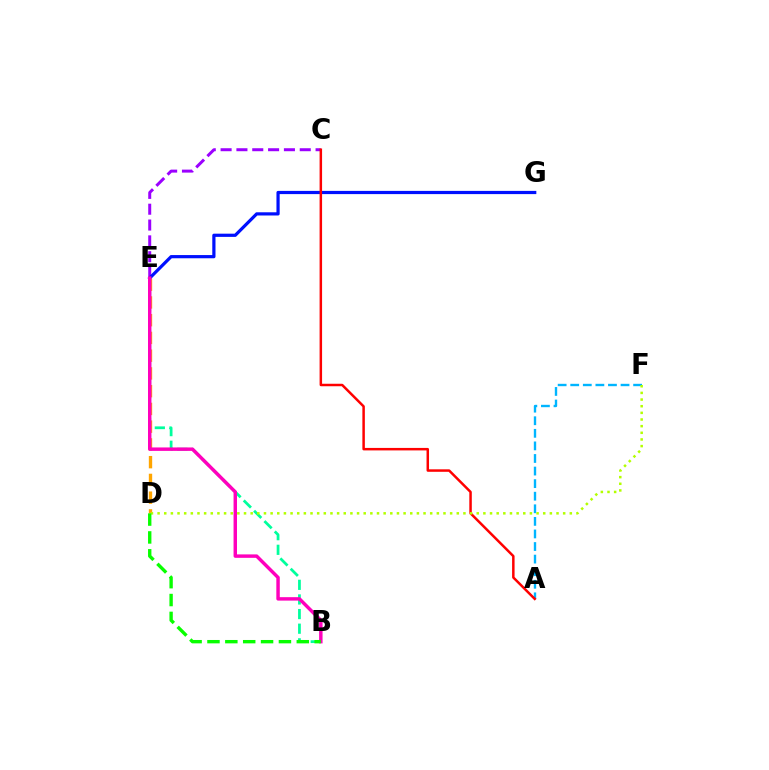{('B', 'E'): [{'color': '#00ff9d', 'line_style': 'dashed', 'thickness': 1.99}, {'color': '#ff00bd', 'line_style': 'solid', 'thickness': 2.48}], ('D', 'E'): [{'color': '#ffa500', 'line_style': 'dashed', 'thickness': 2.41}], ('A', 'F'): [{'color': '#00b5ff', 'line_style': 'dashed', 'thickness': 1.71}], ('C', 'E'): [{'color': '#9b00ff', 'line_style': 'dashed', 'thickness': 2.15}], ('E', 'G'): [{'color': '#0010ff', 'line_style': 'solid', 'thickness': 2.31}], ('A', 'C'): [{'color': '#ff0000', 'line_style': 'solid', 'thickness': 1.79}], ('D', 'F'): [{'color': '#b3ff00', 'line_style': 'dotted', 'thickness': 1.81}], ('B', 'D'): [{'color': '#08ff00', 'line_style': 'dashed', 'thickness': 2.43}]}